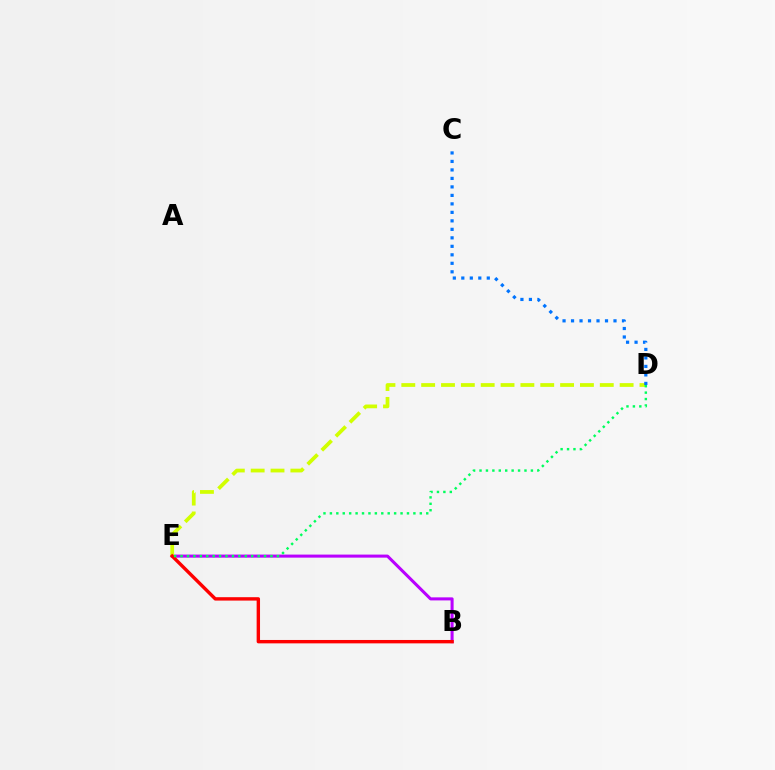{('B', 'E'): [{'color': '#b900ff', 'line_style': 'solid', 'thickness': 2.2}, {'color': '#ff0000', 'line_style': 'solid', 'thickness': 2.44}], ('D', 'E'): [{'color': '#d1ff00', 'line_style': 'dashed', 'thickness': 2.7}, {'color': '#00ff5c', 'line_style': 'dotted', 'thickness': 1.74}], ('C', 'D'): [{'color': '#0074ff', 'line_style': 'dotted', 'thickness': 2.31}]}